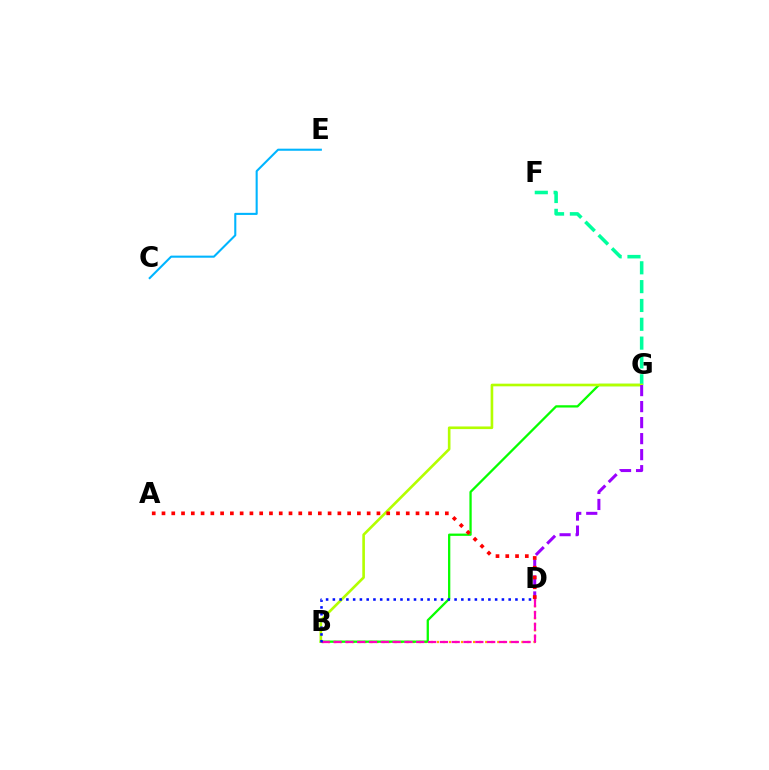{('B', 'D'): [{'color': '#ffa500', 'line_style': 'dotted', 'thickness': 1.64}, {'color': '#ff00bd', 'line_style': 'dashed', 'thickness': 1.61}, {'color': '#0010ff', 'line_style': 'dotted', 'thickness': 1.84}], ('B', 'G'): [{'color': '#08ff00', 'line_style': 'solid', 'thickness': 1.65}, {'color': '#b3ff00', 'line_style': 'solid', 'thickness': 1.89}], ('F', 'G'): [{'color': '#00ff9d', 'line_style': 'dashed', 'thickness': 2.56}], ('D', 'G'): [{'color': '#9b00ff', 'line_style': 'dashed', 'thickness': 2.18}], ('A', 'D'): [{'color': '#ff0000', 'line_style': 'dotted', 'thickness': 2.65}], ('C', 'E'): [{'color': '#00b5ff', 'line_style': 'solid', 'thickness': 1.51}]}